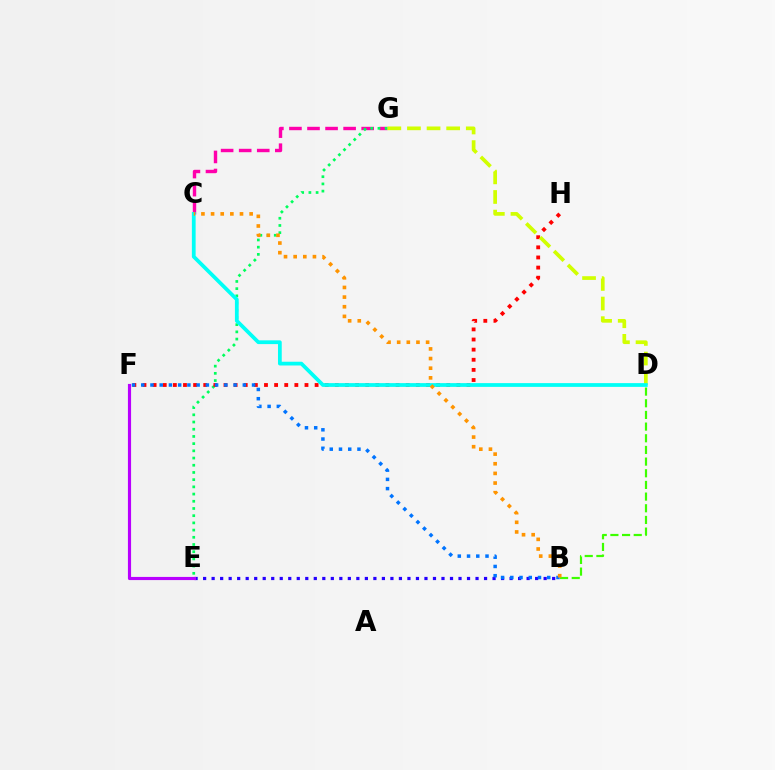{('B', 'D'): [{'color': '#3dff00', 'line_style': 'dashed', 'thickness': 1.58}], ('C', 'G'): [{'color': '#ff00ac', 'line_style': 'dashed', 'thickness': 2.45}], ('E', 'G'): [{'color': '#00ff5c', 'line_style': 'dotted', 'thickness': 1.96}], ('B', 'E'): [{'color': '#2500ff', 'line_style': 'dotted', 'thickness': 2.31}], ('F', 'H'): [{'color': '#ff0000', 'line_style': 'dotted', 'thickness': 2.75}], ('B', 'F'): [{'color': '#0074ff', 'line_style': 'dotted', 'thickness': 2.51}], ('D', 'G'): [{'color': '#d1ff00', 'line_style': 'dashed', 'thickness': 2.66}], ('C', 'D'): [{'color': '#00fff6', 'line_style': 'solid', 'thickness': 2.7}], ('B', 'C'): [{'color': '#ff9400', 'line_style': 'dotted', 'thickness': 2.62}], ('E', 'F'): [{'color': '#b900ff', 'line_style': 'solid', 'thickness': 2.27}]}